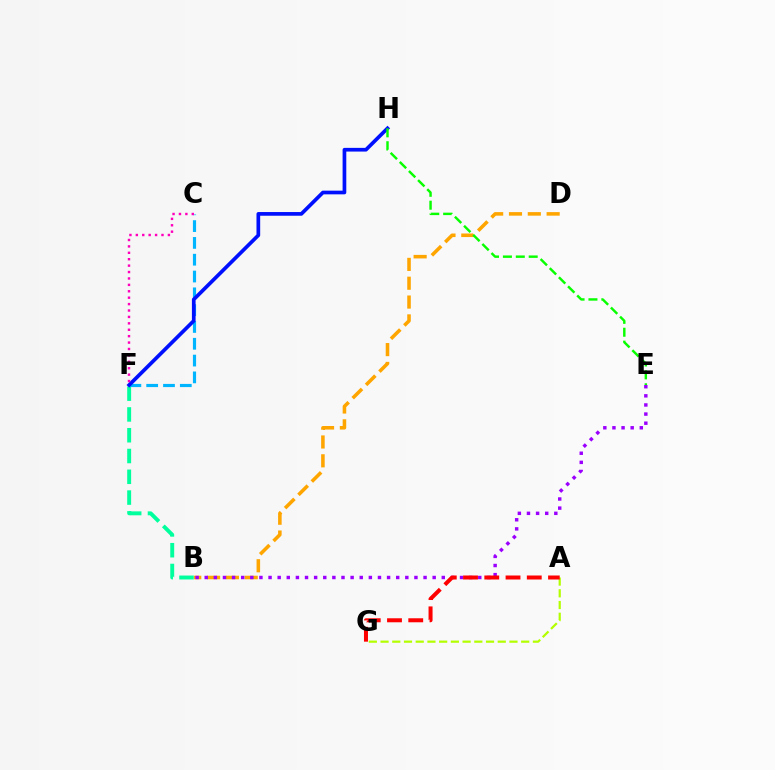{('B', 'D'): [{'color': '#ffa500', 'line_style': 'dashed', 'thickness': 2.56}], ('A', 'G'): [{'color': '#b3ff00', 'line_style': 'dashed', 'thickness': 1.59}, {'color': '#ff0000', 'line_style': 'dashed', 'thickness': 2.89}], ('B', 'F'): [{'color': '#00ff9d', 'line_style': 'dashed', 'thickness': 2.82}], ('C', 'F'): [{'color': '#00b5ff', 'line_style': 'dashed', 'thickness': 2.28}, {'color': '#ff00bd', 'line_style': 'dotted', 'thickness': 1.74}], ('B', 'E'): [{'color': '#9b00ff', 'line_style': 'dotted', 'thickness': 2.48}], ('F', 'H'): [{'color': '#0010ff', 'line_style': 'solid', 'thickness': 2.66}], ('E', 'H'): [{'color': '#08ff00', 'line_style': 'dashed', 'thickness': 1.75}]}